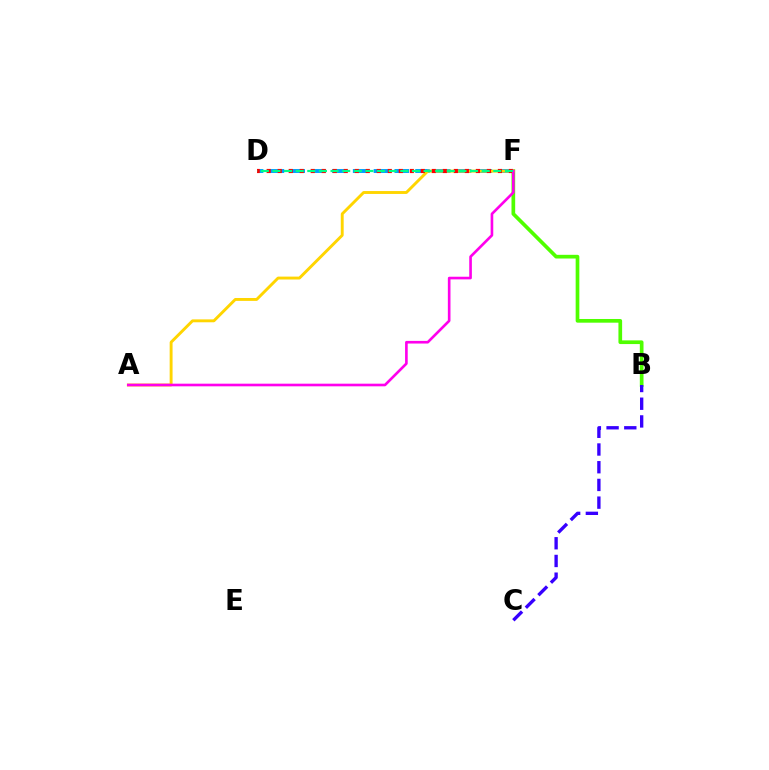{('D', 'F'): [{'color': '#009eff', 'line_style': 'dashed', 'thickness': 2.83}, {'color': '#ff0000', 'line_style': 'dotted', 'thickness': 2.99}, {'color': '#00ff86', 'line_style': 'dashed', 'thickness': 1.58}], ('B', 'F'): [{'color': '#4fff00', 'line_style': 'solid', 'thickness': 2.66}], ('A', 'F'): [{'color': '#ffd500', 'line_style': 'solid', 'thickness': 2.09}, {'color': '#ff00ed', 'line_style': 'solid', 'thickness': 1.9}], ('B', 'C'): [{'color': '#3700ff', 'line_style': 'dashed', 'thickness': 2.41}]}